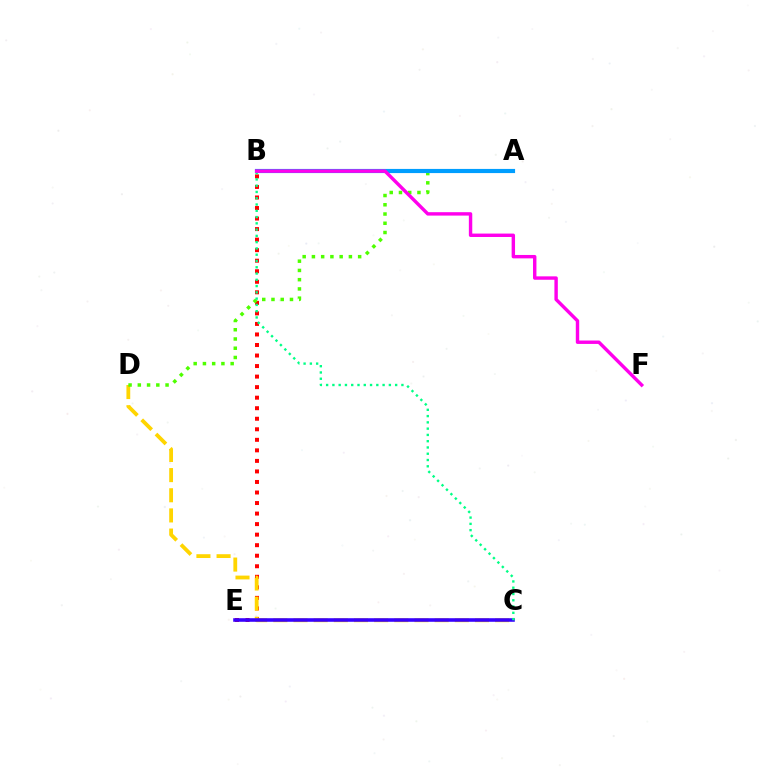{('B', 'E'): [{'color': '#ff0000', 'line_style': 'dotted', 'thickness': 2.86}], ('C', 'D'): [{'color': '#ffd500', 'line_style': 'dashed', 'thickness': 2.74}], ('A', 'D'): [{'color': '#4fff00', 'line_style': 'dotted', 'thickness': 2.51}], ('A', 'B'): [{'color': '#009eff', 'line_style': 'solid', 'thickness': 2.99}], ('C', 'E'): [{'color': '#3700ff', 'line_style': 'solid', 'thickness': 2.57}], ('B', 'C'): [{'color': '#00ff86', 'line_style': 'dotted', 'thickness': 1.7}], ('B', 'F'): [{'color': '#ff00ed', 'line_style': 'solid', 'thickness': 2.46}]}